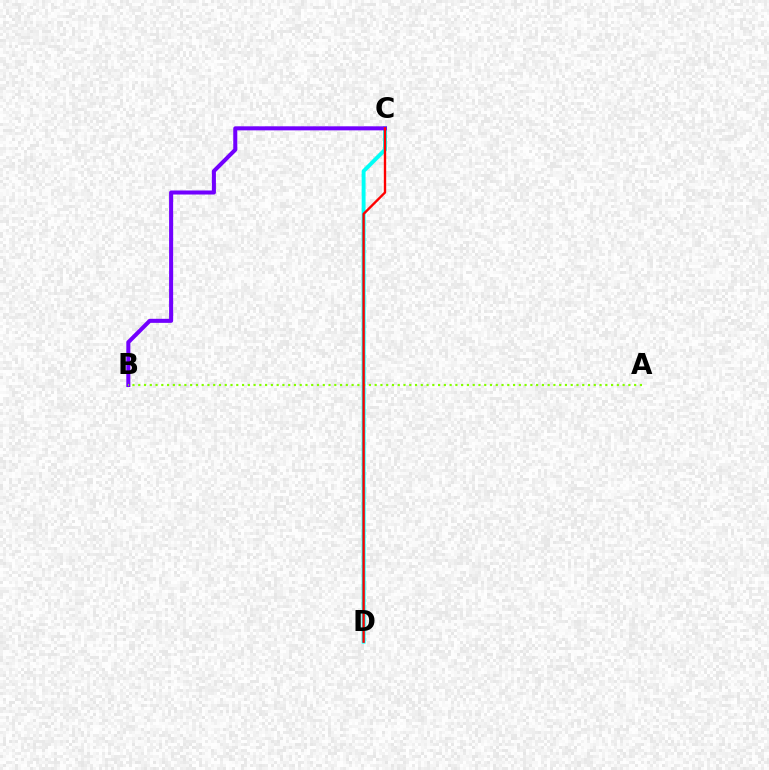{('C', 'D'): [{'color': '#00fff6', 'line_style': 'solid', 'thickness': 2.8}, {'color': '#ff0000', 'line_style': 'solid', 'thickness': 1.7}], ('B', 'C'): [{'color': '#7200ff', 'line_style': 'solid', 'thickness': 2.91}], ('A', 'B'): [{'color': '#84ff00', 'line_style': 'dotted', 'thickness': 1.57}]}